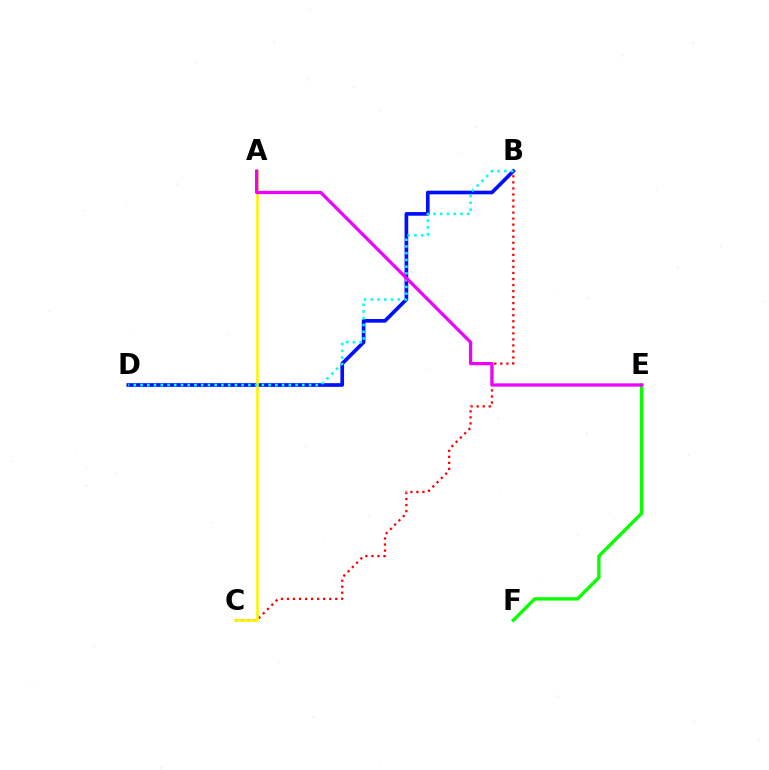{('E', 'F'): [{'color': '#08ff00', 'line_style': 'solid', 'thickness': 2.41}], ('B', 'D'): [{'color': '#0010ff', 'line_style': 'solid', 'thickness': 2.64}, {'color': '#00fff6', 'line_style': 'dotted', 'thickness': 1.83}], ('B', 'C'): [{'color': '#ff0000', 'line_style': 'dotted', 'thickness': 1.64}], ('A', 'C'): [{'color': '#fcf500', 'line_style': 'solid', 'thickness': 1.86}], ('A', 'E'): [{'color': '#ee00ff', 'line_style': 'solid', 'thickness': 2.35}]}